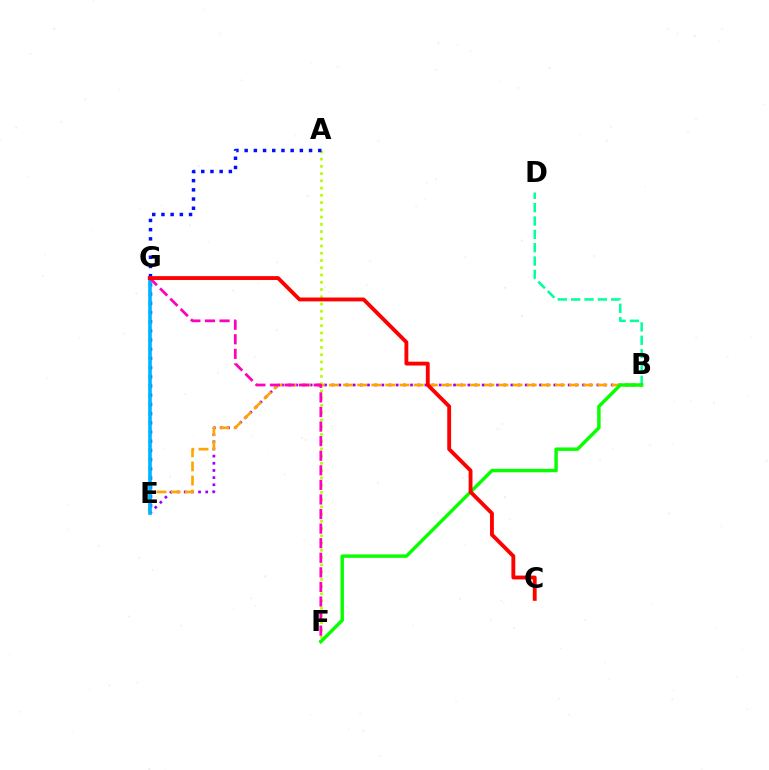{('A', 'F'): [{'color': '#b3ff00', 'line_style': 'dotted', 'thickness': 1.97}], ('A', 'E'): [{'color': '#0010ff', 'line_style': 'dotted', 'thickness': 2.5}], ('B', 'D'): [{'color': '#00ff9d', 'line_style': 'dashed', 'thickness': 1.81}], ('B', 'E'): [{'color': '#9b00ff', 'line_style': 'dotted', 'thickness': 1.95}, {'color': '#ffa500', 'line_style': 'dashed', 'thickness': 1.92}], ('E', 'G'): [{'color': '#00b5ff', 'line_style': 'solid', 'thickness': 2.62}], ('F', 'G'): [{'color': '#ff00bd', 'line_style': 'dashed', 'thickness': 1.98}], ('B', 'F'): [{'color': '#08ff00', 'line_style': 'solid', 'thickness': 2.47}], ('C', 'G'): [{'color': '#ff0000', 'line_style': 'solid', 'thickness': 2.77}]}